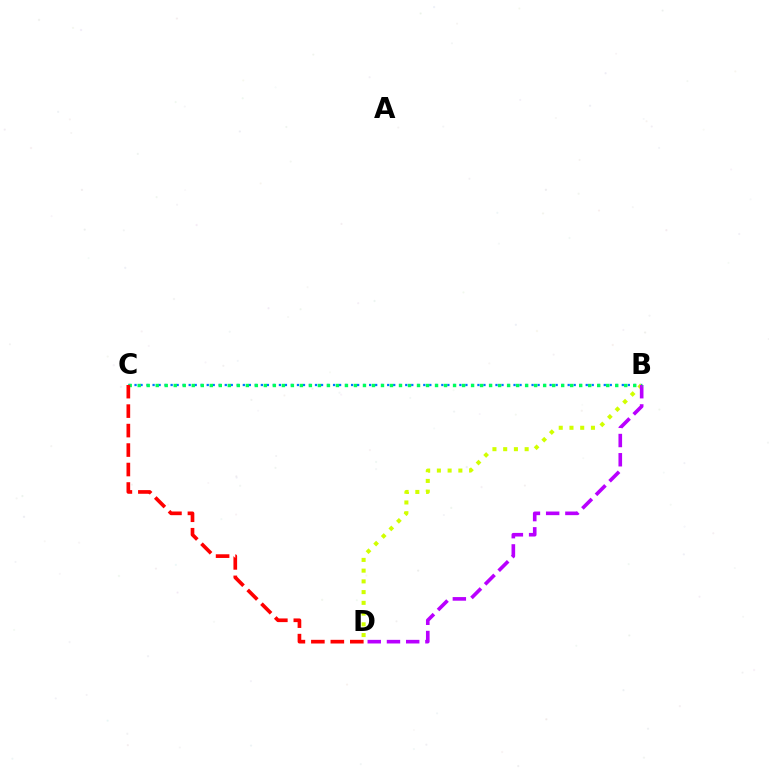{('B', 'C'): [{'color': '#0074ff', 'line_style': 'dotted', 'thickness': 1.63}, {'color': '#00ff5c', 'line_style': 'dotted', 'thickness': 2.45}], ('B', 'D'): [{'color': '#d1ff00', 'line_style': 'dotted', 'thickness': 2.92}, {'color': '#b900ff', 'line_style': 'dashed', 'thickness': 2.61}], ('C', 'D'): [{'color': '#ff0000', 'line_style': 'dashed', 'thickness': 2.65}]}